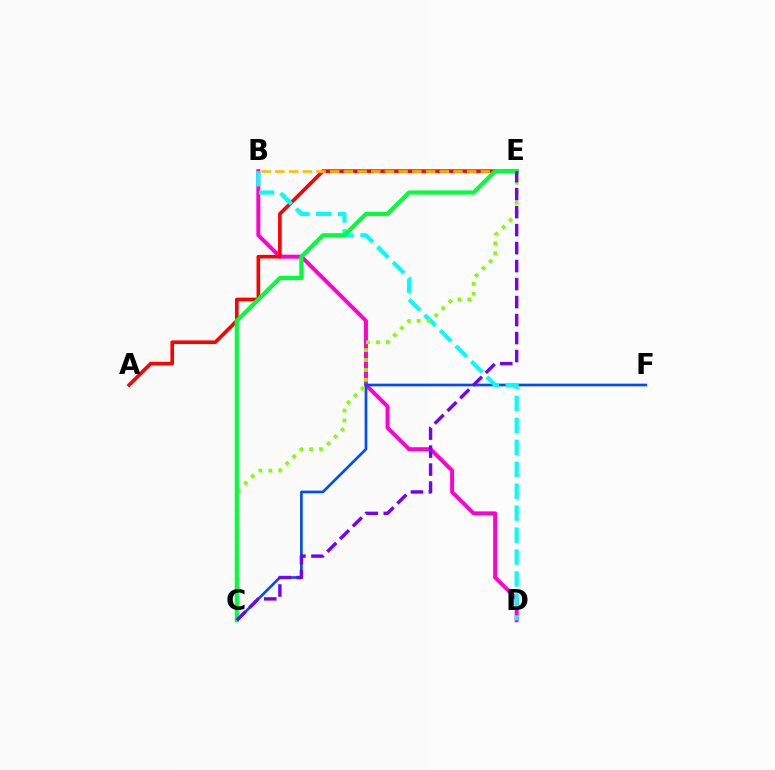{('B', 'D'): [{'color': '#ff00cf', 'line_style': 'solid', 'thickness': 2.84}, {'color': '#00fff6', 'line_style': 'dashed', 'thickness': 2.98}], ('C', 'F'): [{'color': '#004bff', 'line_style': 'solid', 'thickness': 1.92}], ('A', 'E'): [{'color': '#ff0000', 'line_style': 'solid', 'thickness': 2.61}], ('B', 'E'): [{'color': '#ffbd00', 'line_style': 'dashed', 'thickness': 1.86}], ('C', 'E'): [{'color': '#84ff00', 'line_style': 'dotted', 'thickness': 2.69}, {'color': '#00ff39', 'line_style': 'solid', 'thickness': 2.97}, {'color': '#7200ff', 'line_style': 'dashed', 'thickness': 2.44}]}